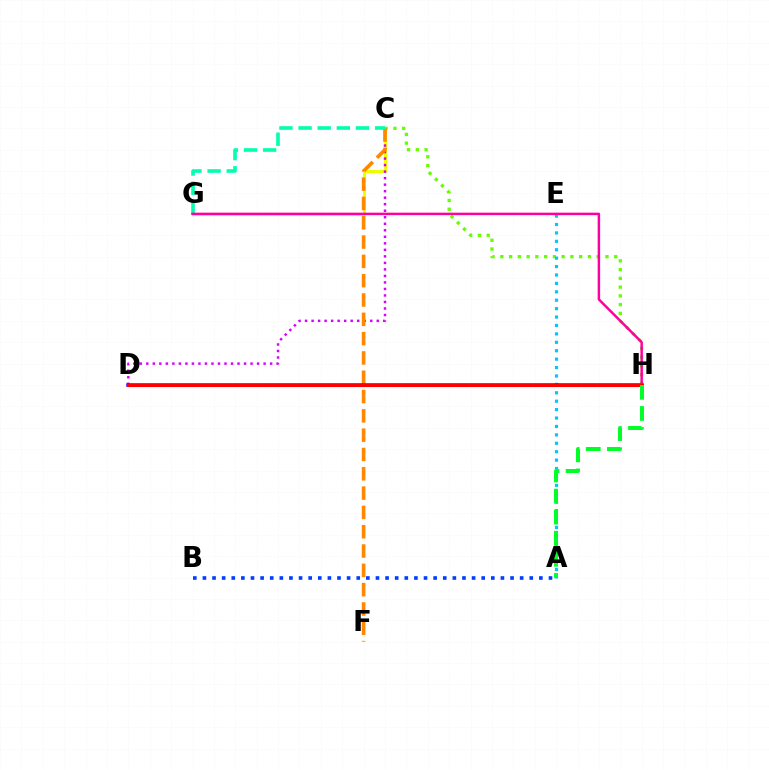{('C', 'G'): [{'color': '#eeff00', 'line_style': 'solid', 'thickness': 2.2}, {'color': '#00ffaf', 'line_style': 'dashed', 'thickness': 2.6}], ('C', 'D'): [{'color': '#d600ff', 'line_style': 'dotted', 'thickness': 1.77}], ('C', 'H'): [{'color': '#66ff00', 'line_style': 'dotted', 'thickness': 2.38}], ('C', 'F'): [{'color': '#ff8800', 'line_style': 'dashed', 'thickness': 2.62}], ('A', 'B'): [{'color': '#003fff', 'line_style': 'dotted', 'thickness': 2.61}], ('A', 'E'): [{'color': '#00c7ff', 'line_style': 'dotted', 'thickness': 2.29}], ('D', 'H'): [{'color': '#4f00ff', 'line_style': 'solid', 'thickness': 2.53}, {'color': '#ff0000', 'line_style': 'solid', 'thickness': 2.22}], ('G', 'H'): [{'color': '#ff00a0', 'line_style': 'solid', 'thickness': 1.78}], ('A', 'H'): [{'color': '#00ff27', 'line_style': 'dashed', 'thickness': 2.86}]}